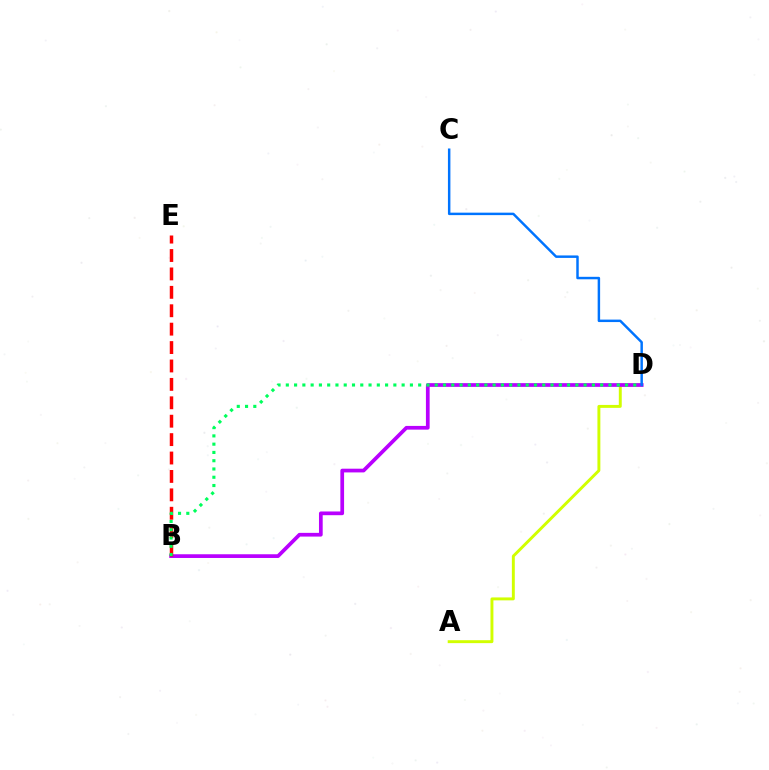{('A', 'D'): [{'color': '#d1ff00', 'line_style': 'solid', 'thickness': 2.11}], ('B', 'D'): [{'color': '#b900ff', 'line_style': 'solid', 'thickness': 2.68}, {'color': '#00ff5c', 'line_style': 'dotted', 'thickness': 2.25}], ('B', 'E'): [{'color': '#ff0000', 'line_style': 'dashed', 'thickness': 2.5}], ('C', 'D'): [{'color': '#0074ff', 'line_style': 'solid', 'thickness': 1.78}]}